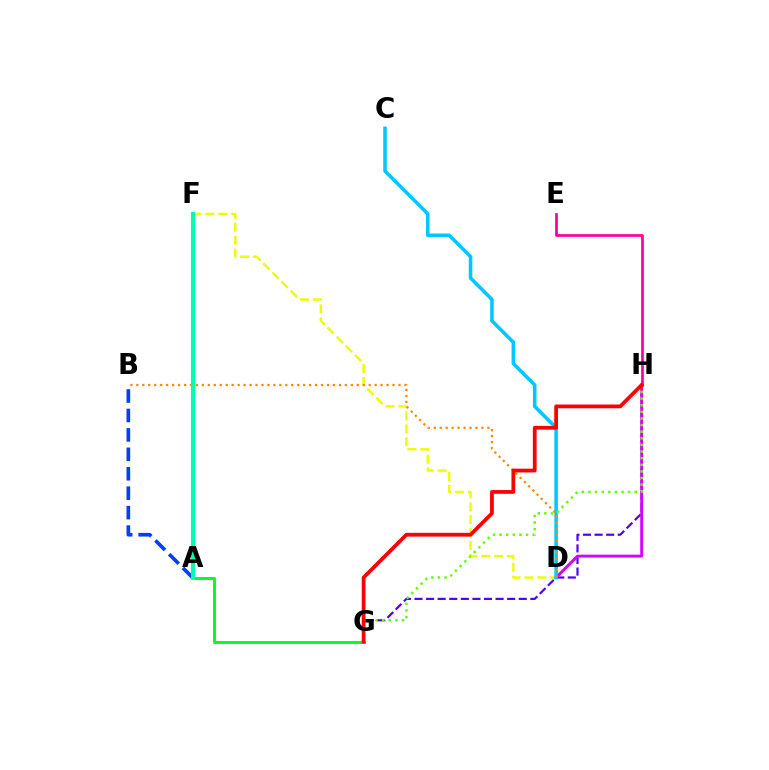{('G', 'H'): [{'color': '#4f00ff', 'line_style': 'dashed', 'thickness': 1.57}, {'color': '#66ff00', 'line_style': 'dotted', 'thickness': 1.8}, {'color': '#ff0000', 'line_style': 'solid', 'thickness': 2.71}], ('D', 'F'): [{'color': '#eeff00', 'line_style': 'dashed', 'thickness': 1.75}], ('D', 'H'): [{'color': '#d600ff', 'line_style': 'solid', 'thickness': 2.08}], ('C', 'D'): [{'color': '#00c7ff', 'line_style': 'solid', 'thickness': 2.56}], ('B', 'D'): [{'color': '#ff8800', 'line_style': 'dotted', 'thickness': 1.62}], ('A', 'B'): [{'color': '#003fff', 'line_style': 'dashed', 'thickness': 2.64}], ('E', 'H'): [{'color': '#ff00a0', 'line_style': 'solid', 'thickness': 1.96}], ('A', 'G'): [{'color': '#00ff27', 'line_style': 'solid', 'thickness': 2.12}], ('A', 'F'): [{'color': '#00ffaf', 'line_style': 'solid', 'thickness': 2.97}]}